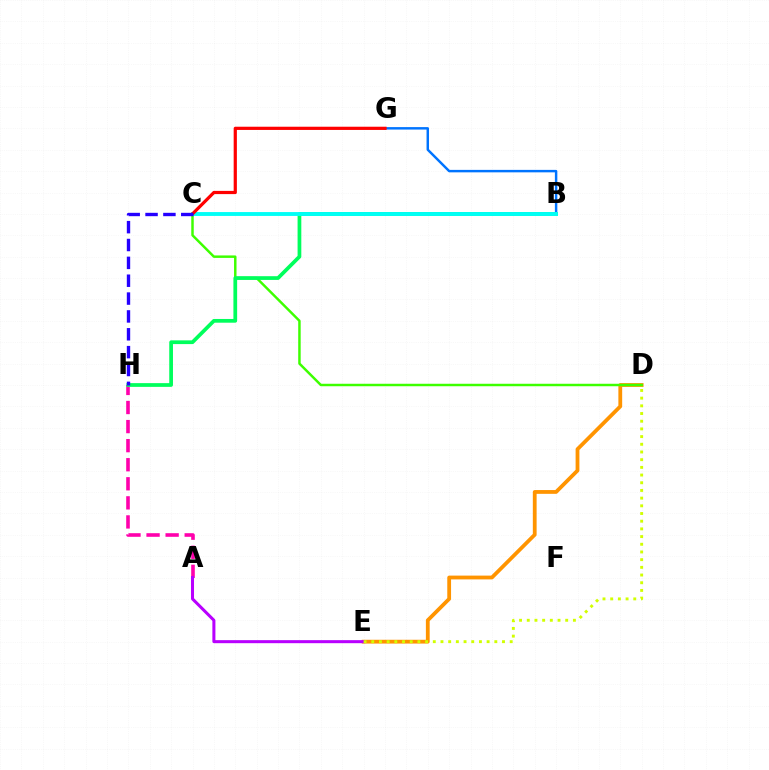{('A', 'H'): [{'color': '#ff00ac', 'line_style': 'dashed', 'thickness': 2.59}], ('D', 'E'): [{'color': '#ff9400', 'line_style': 'solid', 'thickness': 2.73}, {'color': '#d1ff00', 'line_style': 'dotted', 'thickness': 2.09}], ('B', 'G'): [{'color': '#0074ff', 'line_style': 'solid', 'thickness': 1.77}], ('C', 'D'): [{'color': '#3dff00', 'line_style': 'solid', 'thickness': 1.78}], ('B', 'H'): [{'color': '#00ff5c', 'line_style': 'solid', 'thickness': 2.69}], ('A', 'E'): [{'color': '#b900ff', 'line_style': 'solid', 'thickness': 2.18}], ('B', 'C'): [{'color': '#00fff6', 'line_style': 'solid', 'thickness': 2.79}], ('C', 'G'): [{'color': '#ff0000', 'line_style': 'solid', 'thickness': 2.31}], ('C', 'H'): [{'color': '#2500ff', 'line_style': 'dashed', 'thickness': 2.43}]}